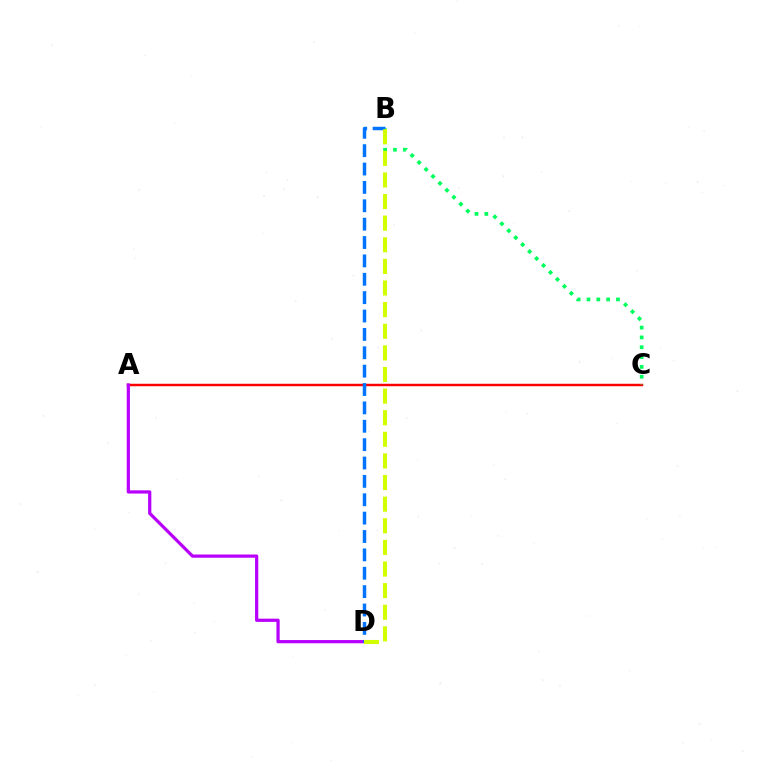{('A', 'C'): [{'color': '#ff0000', 'line_style': 'solid', 'thickness': 1.77}], ('A', 'D'): [{'color': '#b900ff', 'line_style': 'solid', 'thickness': 2.33}], ('B', 'C'): [{'color': '#00ff5c', 'line_style': 'dotted', 'thickness': 2.67}], ('B', 'D'): [{'color': '#0074ff', 'line_style': 'dashed', 'thickness': 2.5}, {'color': '#d1ff00', 'line_style': 'dashed', 'thickness': 2.94}]}